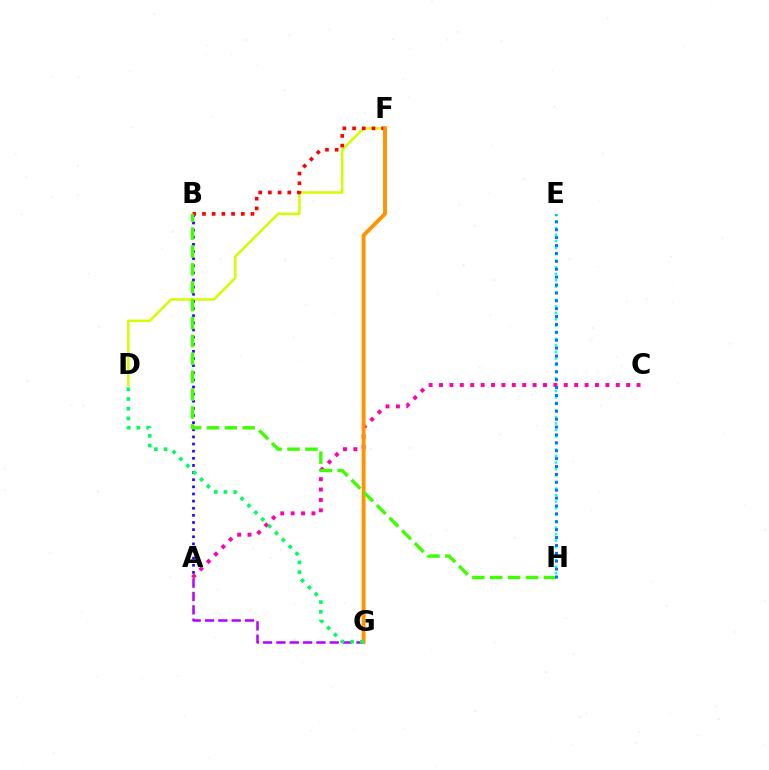{('A', 'G'): [{'color': '#b900ff', 'line_style': 'dashed', 'thickness': 1.81}], ('D', 'F'): [{'color': '#d1ff00', 'line_style': 'solid', 'thickness': 1.82}], ('E', 'H'): [{'color': '#00fff6', 'line_style': 'dotted', 'thickness': 1.77}, {'color': '#0074ff', 'line_style': 'dotted', 'thickness': 2.14}], ('A', 'B'): [{'color': '#2500ff', 'line_style': 'dotted', 'thickness': 1.94}], ('A', 'C'): [{'color': '#ff00ac', 'line_style': 'dotted', 'thickness': 2.82}], ('B', 'F'): [{'color': '#ff0000', 'line_style': 'dotted', 'thickness': 2.64}], ('F', 'G'): [{'color': '#ff9400', 'line_style': 'solid', 'thickness': 2.8}], ('D', 'G'): [{'color': '#00ff5c', 'line_style': 'dotted', 'thickness': 2.64}], ('B', 'H'): [{'color': '#3dff00', 'line_style': 'dashed', 'thickness': 2.43}]}